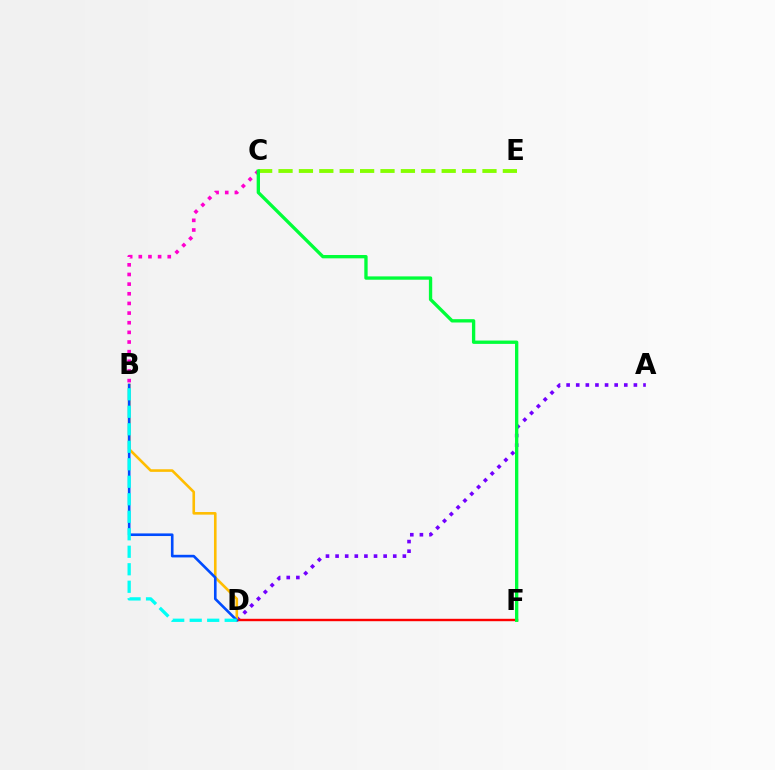{('A', 'D'): [{'color': '#7200ff', 'line_style': 'dotted', 'thickness': 2.61}], ('C', 'E'): [{'color': '#84ff00', 'line_style': 'dashed', 'thickness': 2.77}], ('B', 'C'): [{'color': '#ff00cf', 'line_style': 'dotted', 'thickness': 2.62}], ('D', 'F'): [{'color': '#ff0000', 'line_style': 'solid', 'thickness': 1.73}], ('B', 'D'): [{'color': '#ffbd00', 'line_style': 'solid', 'thickness': 1.88}, {'color': '#004bff', 'line_style': 'solid', 'thickness': 1.89}, {'color': '#00fff6', 'line_style': 'dashed', 'thickness': 2.38}], ('C', 'F'): [{'color': '#00ff39', 'line_style': 'solid', 'thickness': 2.4}]}